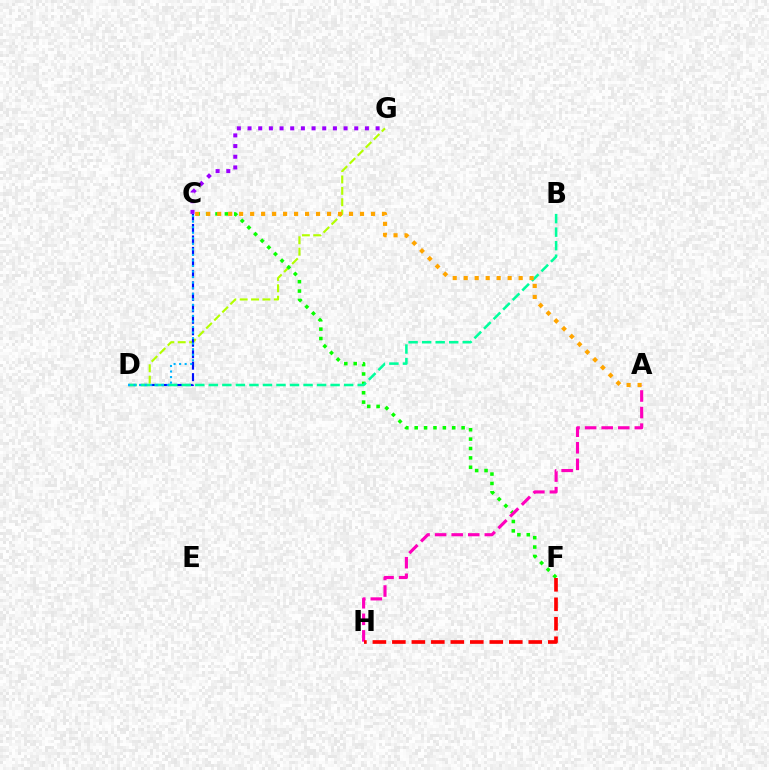{('D', 'G'): [{'color': '#b3ff00', 'line_style': 'dashed', 'thickness': 1.55}], ('C', 'F'): [{'color': '#08ff00', 'line_style': 'dotted', 'thickness': 2.55}], ('C', 'D'): [{'color': '#0010ff', 'line_style': 'dashed', 'thickness': 1.56}, {'color': '#00b5ff', 'line_style': 'dotted', 'thickness': 1.51}], ('B', 'D'): [{'color': '#00ff9d', 'line_style': 'dashed', 'thickness': 1.84}], ('A', 'H'): [{'color': '#ff00bd', 'line_style': 'dashed', 'thickness': 2.25}], ('A', 'C'): [{'color': '#ffa500', 'line_style': 'dotted', 'thickness': 2.98}], ('C', 'G'): [{'color': '#9b00ff', 'line_style': 'dotted', 'thickness': 2.9}], ('F', 'H'): [{'color': '#ff0000', 'line_style': 'dashed', 'thickness': 2.65}]}